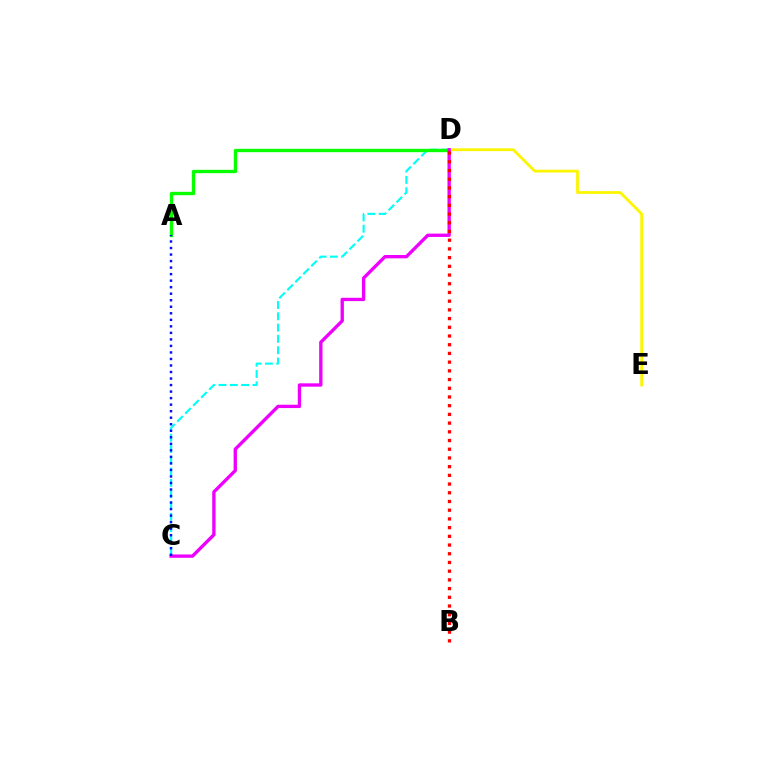{('C', 'D'): [{'color': '#00fff6', 'line_style': 'dashed', 'thickness': 1.53}, {'color': '#ee00ff', 'line_style': 'solid', 'thickness': 2.4}], ('A', 'D'): [{'color': '#08ff00', 'line_style': 'solid', 'thickness': 2.41}], ('D', 'E'): [{'color': '#fcf500', 'line_style': 'solid', 'thickness': 2.01}], ('B', 'D'): [{'color': '#ff0000', 'line_style': 'dotted', 'thickness': 2.37}], ('A', 'C'): [{'color': '#0010ff', 'line_style': 'dotted', 'thickness': 1.77}]}